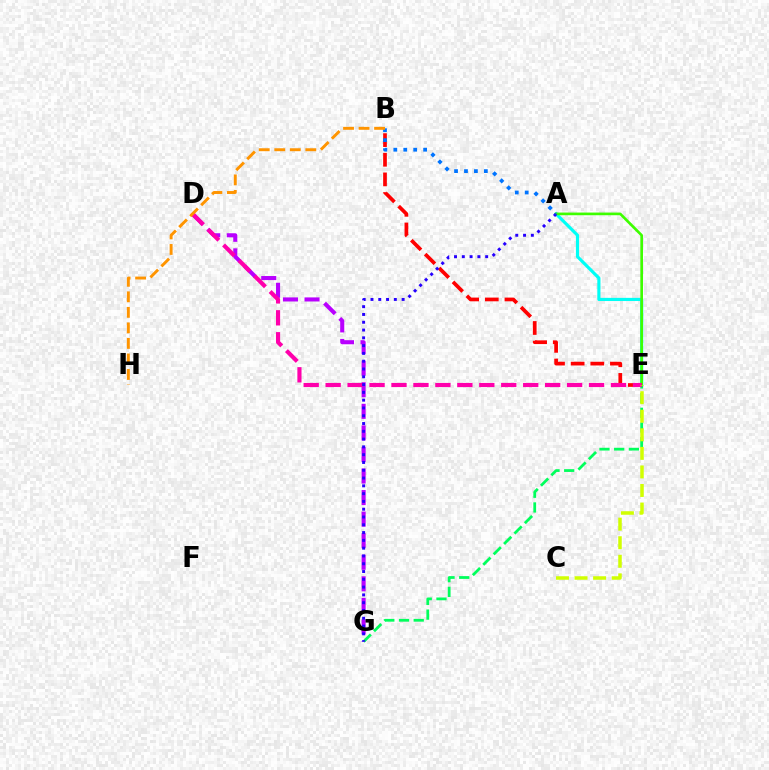{('A', 'E'): [{'color': '#00fff6', 'line_style': 'solid', 'thickness': 2.28}, {'color': '#3dff00', 'line_style': 'solid', 'thickness': 1.92}], ('D', 'G'): [{'color': '#b900ff', 'line_style': 'dashed', 'thickness': 2.93}], ('E', 'G'): [{'color': '#00ff5c', 'line_style': 'dashed', 'thickness': 2.0}], ('B', 'E'): [{'color': '#ff0000', 'line_style': 'dashed', 'thickness': 2.67}], ('D', 'E'): [{'color': '#ff00ac', 'line_style': 'dashed', 'thickness': 2.98}], ('A', 'G'): [{'color': '#2500ff', 'line_style': 'dotted', 'thickness': 2.12}], ('A', 'B'): [{'color': '#0074ff', 'line_style': 'dotted', 'thickness': 2.7}], ('B', 'H'): [{'color': '#ff9400', 'line_style': 'dashed', 'thickness': 2.11}], ('C', 'E'): [{'color': '#d1ff00', 'line_style': 'dashed', 'thickness': 2.52}]}